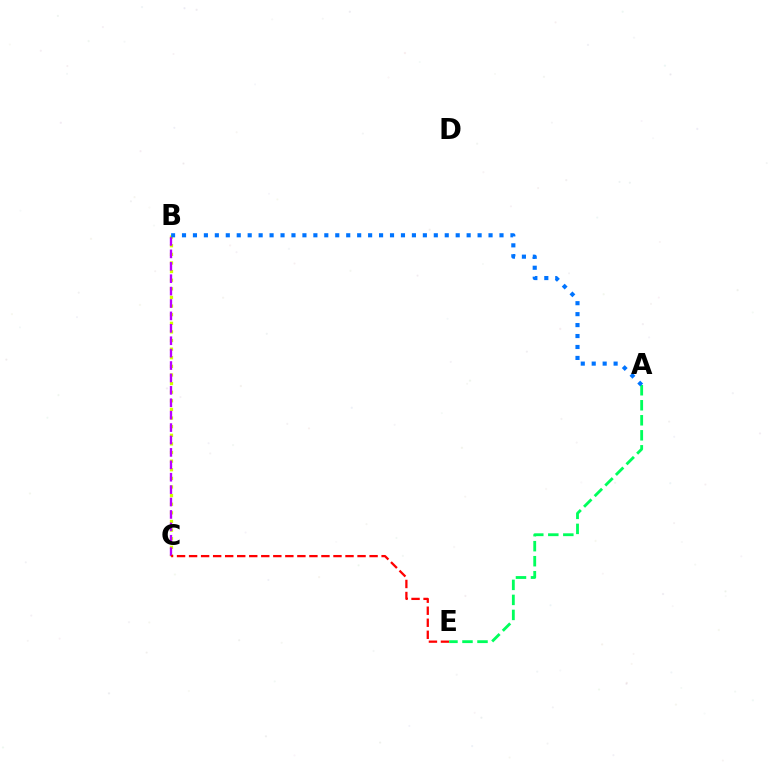{('B', 'C'): [{'color': '#d1ff00', 'line_style': 'dotted', 'thickness': 2.34}, {'color': '#b900ff', 'line_style': 'dashed', 'thickness': 1.69}], ('C', 'E'): [{'color': '#ff0000', 'line_style': 'dashed', 'thickness': 1.63}], ('A', 'E'): [{'color': '#00ff5c', 'line_style': 'dashed', 'thickness': 2.04}], ('A', 'B'): [{'color': '#0074ff', 'line_style': 'dotted', 'thickness': 2.97}]}